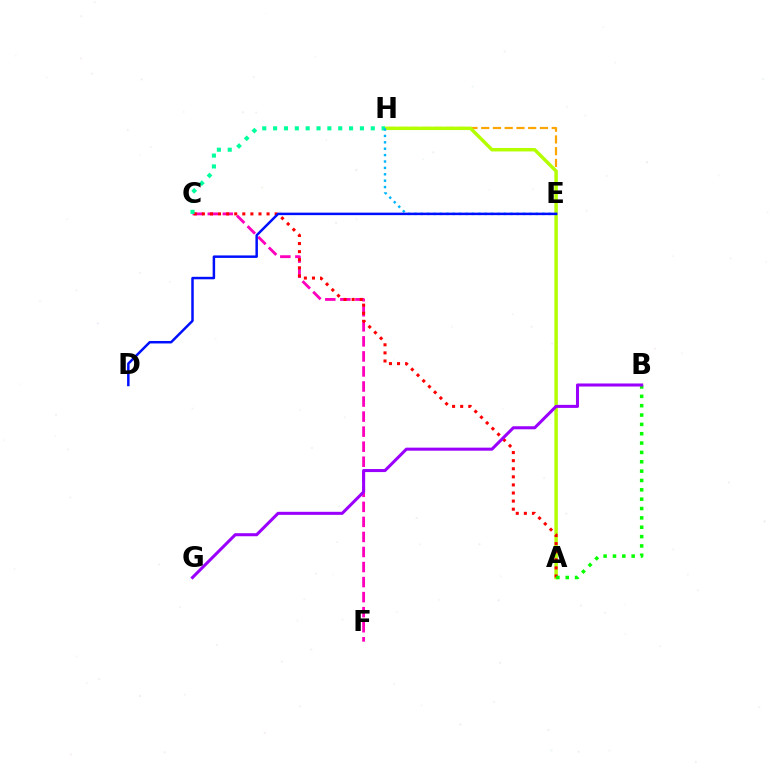{('C', 'F'): [{'color': '#ff00bd', 'line_style': 'dashed', 'thickness': 2.04}], ('E', 'H'): [{'color': '#ffa500', 'line_style': 'dashed', 'thickness': 1.6}, {'color': '#00b5ff', 'line_style': 'dotted', 'thickness': 1.74}], ('A', 'H'): [{'color': '#b3ff00', 'line_style': 'solid', 'thickness': 2.48}], ('A', 'C'): [{'color': '#ff0000', 'line_style': 'dotted', 'thickness': 2.2}], ('C', 'H'): [{'color': '#00ff9d', 'line_style': 'dotted', 'thickness': 2.95}], ('A', 'B'): [{'color': '#08ff00', 'line_style': 'dotted', 'thickness': 2.54}], ('B', 'G'): [{'color': '#9b00ff', 'line_style': 'solid', 'thickness': 2.19}], ('D', 'E'): [{'color': '#0010ff', 'line_style': 'solid', 'thickness': 1.79}]}